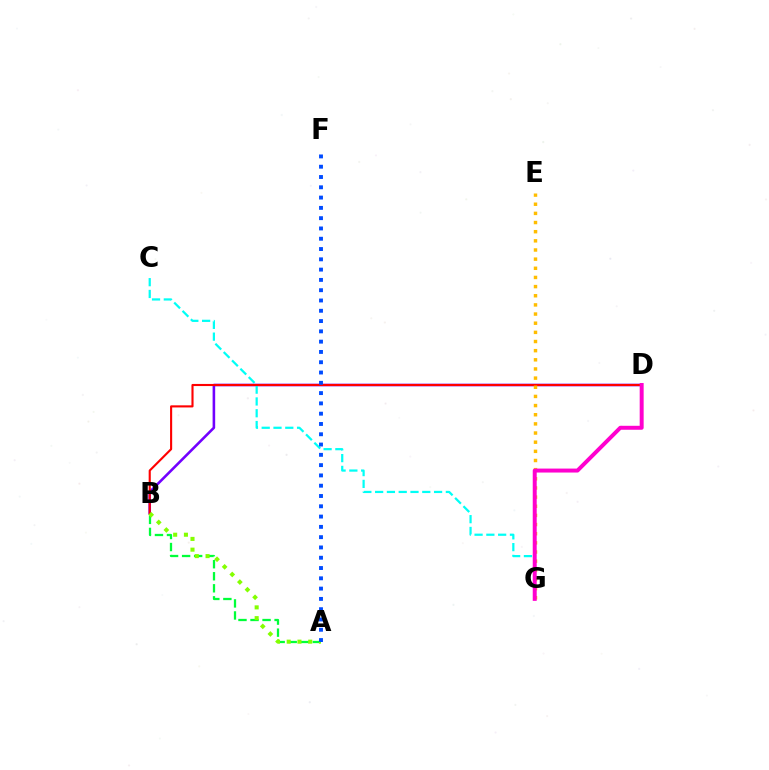{('B', 'D'): [{'color': '#7200ff', 'line_style': 'solid', 'thickness': 1.86}, {'color': '#ff0000', 'line_style': 'solid', 'thickness': 1.52}], ('A', 'B'): [{'color': '#00ff39', 'line_style': 'dashed', 'thickness': 1.64}, {'color': '#84ff00', 'line_style': 'dotted', 'thickness': 2.92}], ('C', 'G'): [{'color': '#00fff6', 'line_style': 'dashed', 'thickness': 1.6}], ('E', 'G'): [{'color': '#ffbd00', 'line_style': 'dotted', 'thickness': 2.49}], ('A', 'F'): [{'color': '#004bff', 'line_style': 'dotted', 'thickness': 2.8}], ('D', 'G'): [{'color': '#ff00cf', 'line_style': 'solid', 'thickness': 2.85}]}